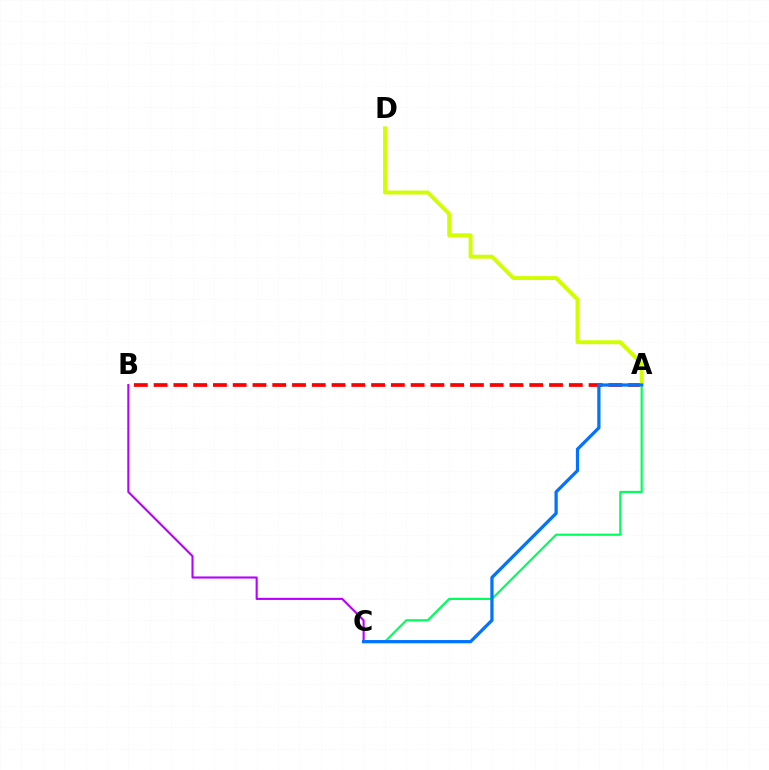{('A', 'B'): [{'color': '#ff0000', 'line_style': 'dashed', 'thickness': 2.69}], ('A', 'C'): [{'color': '#00ff5c', 'line_style': 'solid', 'thickness': 1.57}, {'color': '#0074ff', 'line_style': 'solid', 'thickness': 2.34}], ('A', 'D'): [{'color': '#d1ff00', 'line_style': 'solid', 'thickness': 2.81}], ('B', 'C'): [{'color': '#b900ff', 'line_style': 'solid', 'thickness': 1.51}]}